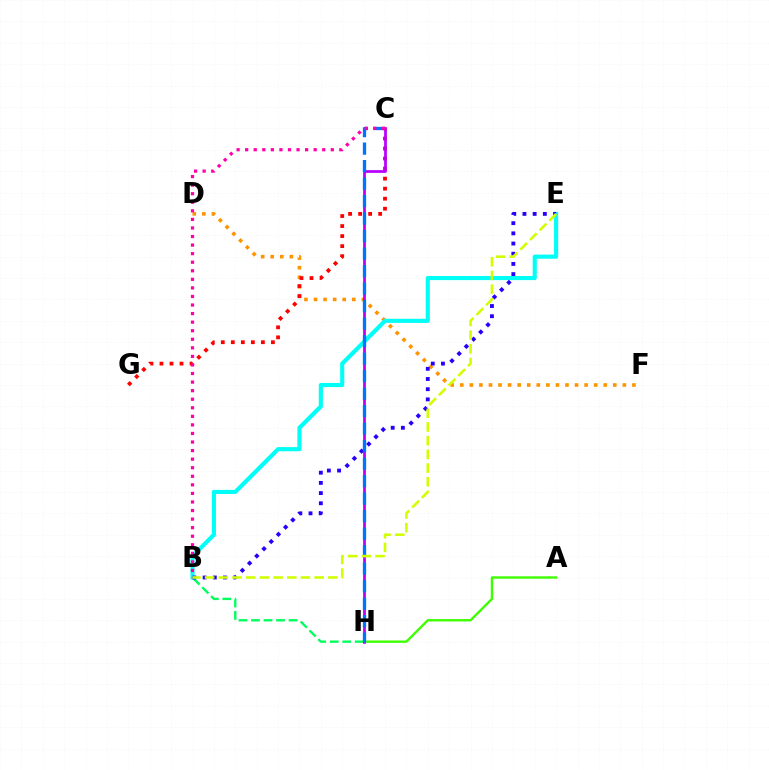{('D', 'F'): [{'color': '#ff9400', 'line_style': 'dotted', 'thickness': 2.6}], ('C', 'G'): [{'color': '#ff0000', 'line_style': 'dotted', 'thickness': 2.72}], ('B', 'H'): [{'color': '#00ff5c', 'line_style': 'dashed', 'thickness': 1.7}], ('A', 'H'): [{'color': '#3dff00', 'line_style': 'solid', 'thickness': 1.71}], ('B', 'E'): [{'color': '#00fff6', 'line_style': 'solid', 'thickness': 2.97}, {'color': '#2500ff', 'line_style': 'dotted', 'thickness': 2.77}, {'color': '#d1ff00', 'line_style': 'dashed', 'thickness': 1.86}], ('C', 'H'): [{'color': '#b900ff', 'line_style': 'solid', 'thickness': 1.98}, {'color': '#0074ff', 'line_style': 'dashed', 'thickness': 2.38}], ('B', 'C'): [{'color': '#ff00ac', 'line_style': 'dotted', 'thickness': 2.33}]}